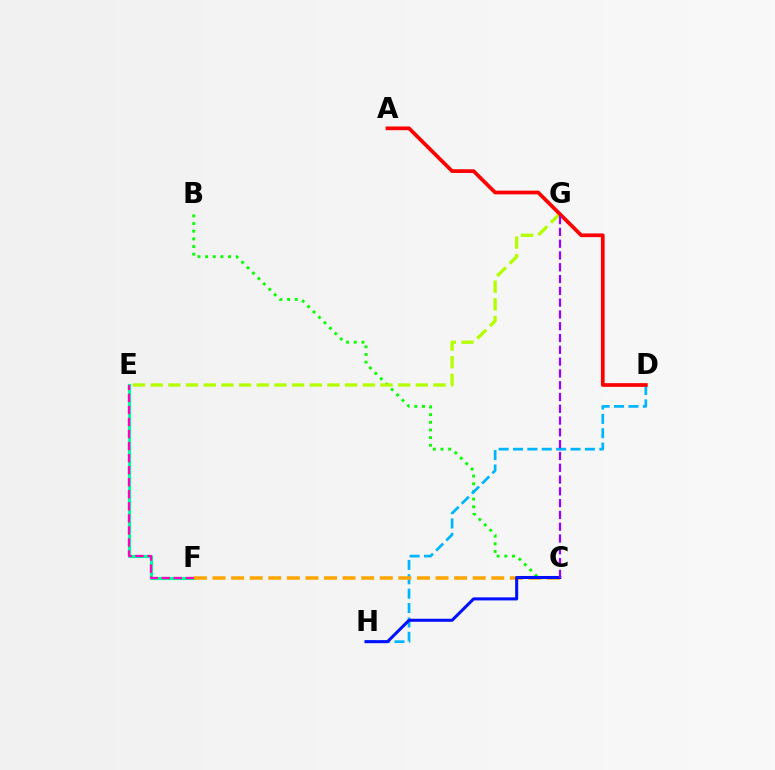{('B', 'C'): [{'color': '#08ff00', 'line_style': 'dotted', 'thickness': 2.08}], ('E', 'F'): [{'color': '#00ff9d', 'line_style': 'solid', 'thickness': 2.28}, {'color': '#ff00bd', 'line_style': 'dashed', 'thickness': 1.64}], ('E', 'G'): [{'color': '#b3ff00', 'line_style': 'dashed', 'thickness': 2.4}], ('D', 'H'): [{'color': '#00b5ff', 'line_style': 'dashed', 'thickness': 1.95}], ('C', 'F'): [{'color': '#ffa500', 'line_style': 'dashed', 'thickness': 2.52}], ('A', 'D'): [{'color': '#ff0000', 'line_style': 'solid', 'thickness': 2.67}], ('C', 'H'): [{'color': '#0010ff', 'line_style': 'solid', 'thickness': 2.19}], ('C', 'G'): [{'color': '#9b00ff', 'line_style': 'dashed', 'thickness': 1.6}]}